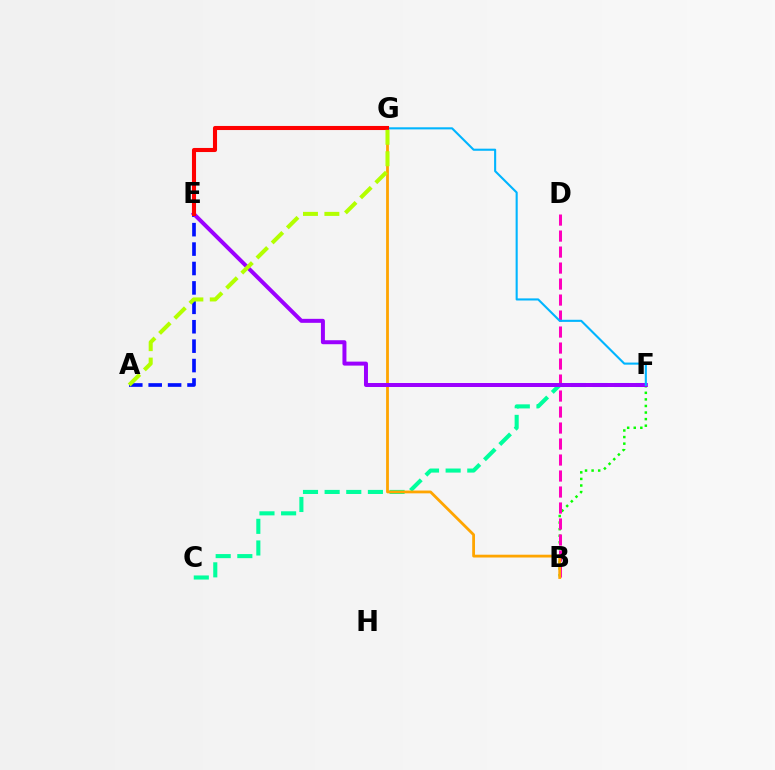{('B', 'F'): [{'color': '#08ff00', 'line_style': 'dotted', 'thickness': 1.79}], ('A', 'E'): [{'color': '#0010ff', 'line_style': 'dashed', 'thickness': 2.64}], ('B', 'D'): [{'color': '#ff00bd', 'line_style': 'dashed', 'thickness': 2.17}], ('C', 'F'): [{'color': '#00ff9d', 'line_style': 'dashed', 'thickness': 2.94}], ('B', 'G'): [{'color': '#ffa500', 'line_style': 'solid', 'thickness': 2.01}], ('E', 'F'): [{'color': '#9b00ff', 'line_style': 'solid', 'thickness': 2.87}], ('F', 'G'): [{'color': '#00b5ff', 'line_style': 'solid', 'thickness': 1.51}], ('E', 'G'): [{'color': '#ff0000', 'line_style': 'solid', 'thickness': 2.94}], ('A', 'G'): [{'color': '#b3ff00', 'line_style': 'dashed', 'thickness': 2.91}]}